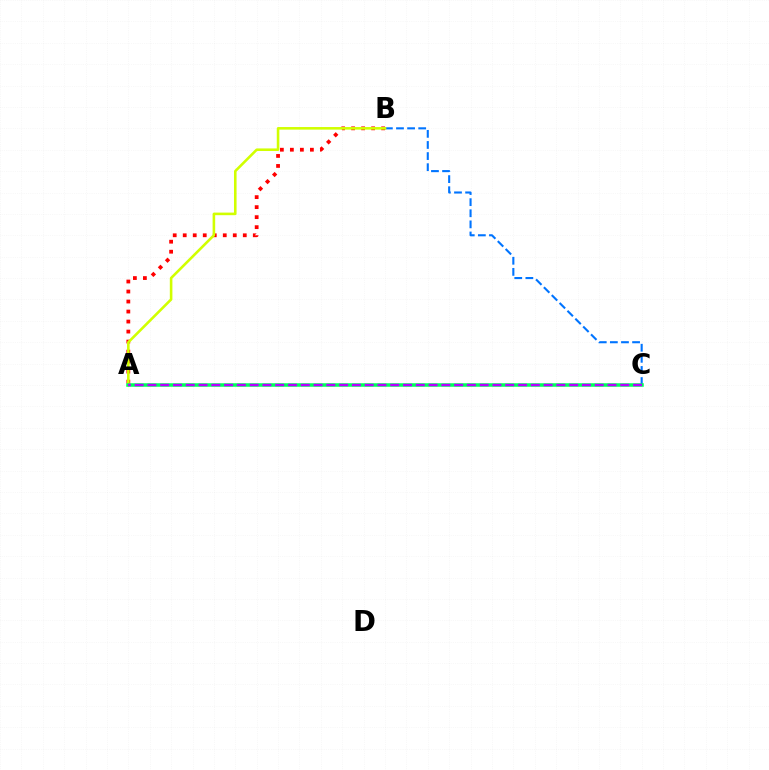{('A', 'B'): [{'color': '#ff0000', 'line_style': 'dotted', 'thickness': 2.72}, {'color': '#d1ff00', 'line_style': 'solid', 'thickness': 1.86}], ('B', 'C'): [{'color': '#0074ff', 'line_style': 'dashed', 'thickness': 1.51}], ('A', 'C'): [{'color': '#00ff5c', 'line_style': 'solid', 'thickness': 2.54}, {'color': '#b900ff', 'line_style': 'dashed', 'thickness': 1.74}]}